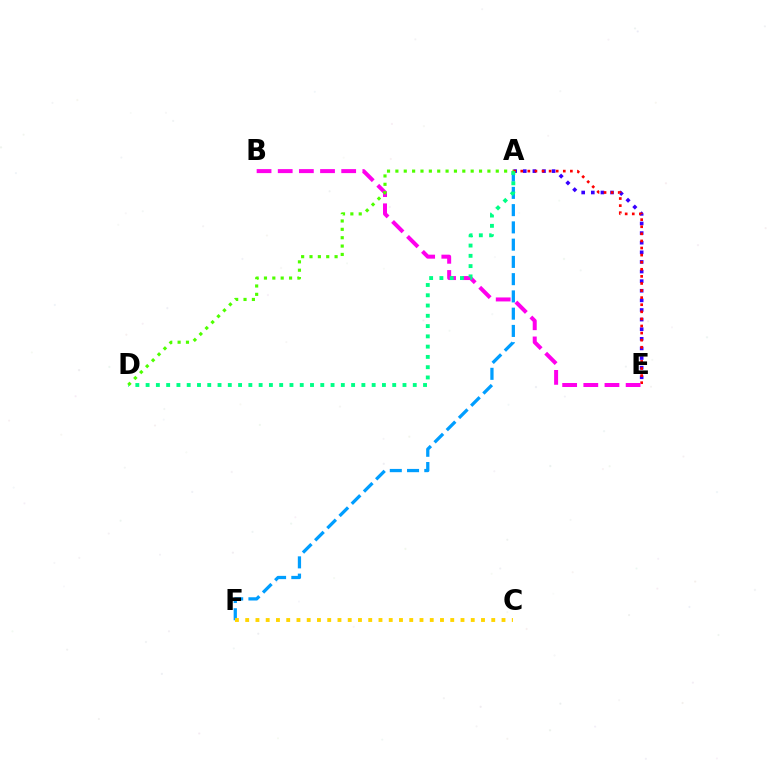{('A', 'F'): [{'color': '#009eff', 'line_style': 'dashed', 'thickness': 2.34}], ('A', 'E'): [{'color': '#3700ff', 'line_style': 'dotted', 'thickness': 2.61}, {'color': '#ff0000', 'line_style': 'dotted', 'thickness': 1.93}], ('B', 'E'): [{'color': '#ff00ed', 'line_style': 'dashed', 'thickness': 2.87}], ('C', 'F'): [{'color': '#ffd500', 'line_style': 'dotted', 'thickness': 2.79}], ('A', 'D'): [{'color': '#00ff86', 'line_style': 'dotted', 'thickness': 2.79}, {'color': '#4fff00', 'line_style': 'dotted', 'thickness': 2.27}]}